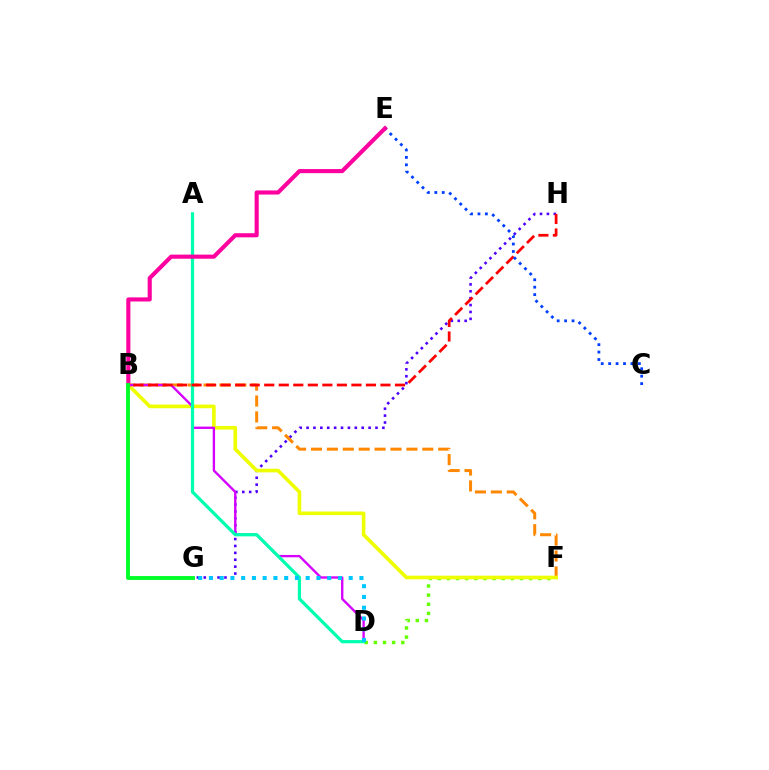{('G', 'H'): [{'color': '#4f00ff', 'line_style': 'dotted', 'thickness': 1.87}], ('D', 'F'): [{'color': '#66ff00', 'line_style': 'dotted', 'thickness': 2.48}], ('B', 'F'): [{'color': '#ff8800', 'line_style': 'dashed', 'thickness': 2.16}, {'color': '#eeff00', 'line_style': 'solid', 'thickness': 2.61}], ('B', 'D'): [{'color': '#d600ff', 'line_style': 'solid', 'thickness': 1.7}], ('A', 'D'): [{'color': '#00ffaf', 'line_style': 'solid', 'thickness': 2.33}], ('B', 'H'): [{'color': '#ff0000', 'line_style': 'dashed', 'thickness': 1.97}], ('C', 'E'): [{'color': '#003fff', 'line_style': 'dotted', 'thickness': 2.02}], ('B', 'E'): [{'color': '#ff00a0', 'line_style': 'solid', 'thickness': 2.96}], ('D', 'G'): [{'color': '#00c7ff', 'line_style': 'dotted', 'thickness': 2.92}], ('B', 'G'): [{'color': '#00ff27', 'line_style': 'solid', 'thickness': 2.78}]}